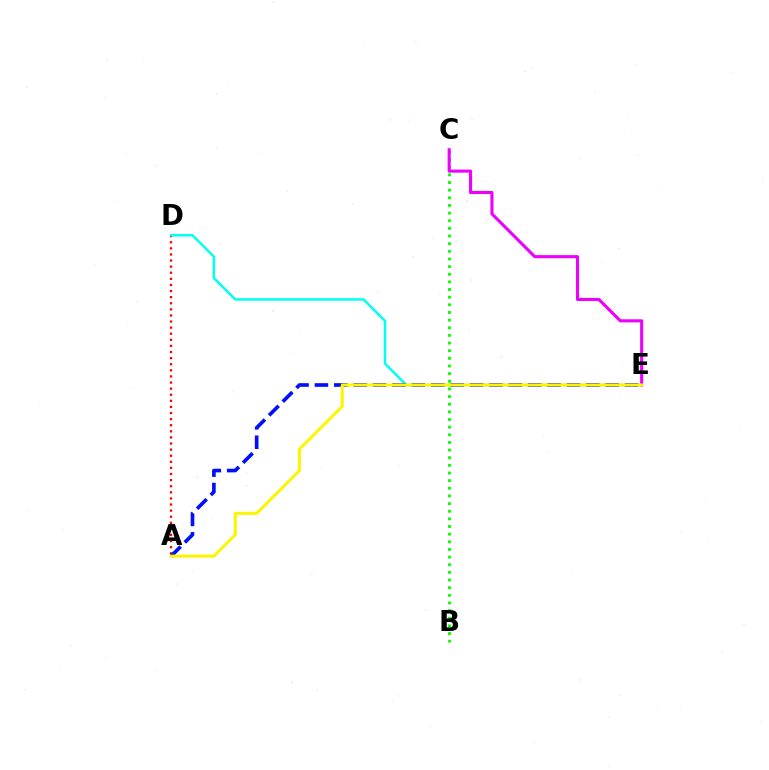{('A', 'D'): [{'color': '#ff0000', 'line_style': 'dotted', 'thickness': 1.66}], ('D', 'E'): [{'color': '#00fff6', 'line_style': 'solid', 'thickness': 1.8}], ('B', 'C'): [{'color': '#08ff00', 'line_style': 'dotted', 'thickness': 2.08}], ('C', 'E'): [{'color': '#ee00ff', 'line_style': 'solid', 'thickness': 2.23}], ('A', 'E'): [{'color': '#0010ff', 'line_style': 'dashed', 'thickness': 2.63}, {'color': '#fcf500', 'line_style': 'solid', 'thickness': 2.17}]}